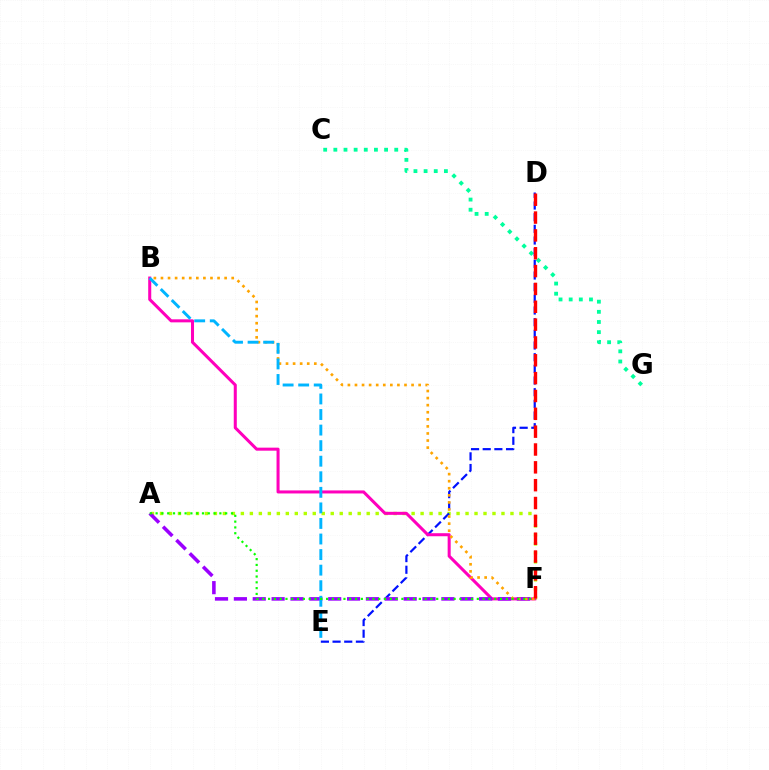{('A', 'F'): [{'color': '#b3ff00', 'line_style': 'dotted', 'thickness': 2.44}, {'color': '#9b00ff', 'line_style': 'dashed', 'thickness': 2.56}, {'color': '#08ff00', 'line_style': 'dotted', 'thickness': 1.58}], ('C', 'G'): [{'color': '#00ff9d', 'line_style': 'dotted', 'thickness': 2.76}], ('D', 'E'): [{'color': '#0010ff', 'line_style': 'dashed', 'thickness': 1.58}], ('B', 'F'): [{'color': '#ff00bd', 'line_style': 'solid', 'thickness': 2.19}, {'color': '#ffa500', 'line_style': 'dotted', 'thickness': 1.92}], ('B', 'E'): [{'color': '#00b5ff', 'line_style': 'dashed', 'thickness': 2.11}], ('D', 'F'): [{'color': '#ff0000', 'line_style': 'dashed', 'thickness': 2.42}]}